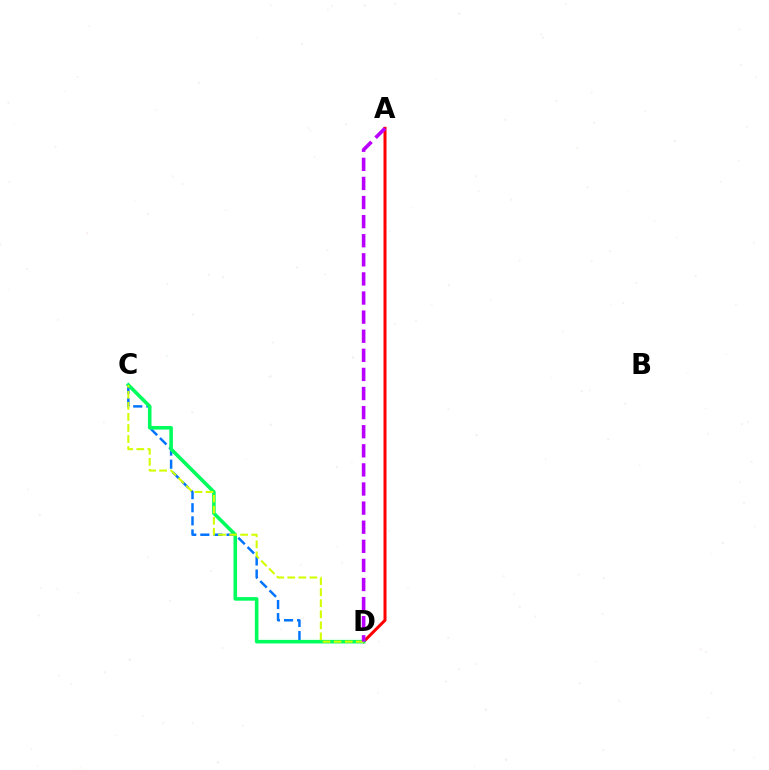{('A', 'D'): [{'color': '#ff0000', 'line_style': 'solid', 'thickness': 2.17}, {'color': '#b900ff', 'line_style': 'dashed', 'thickness': 2.59}], ('C', 'D'): [{'color': '#0074ff', 'line_style': 'dashed', 'thickness': 1.78}, {'color': '#00ff5c', 'line_style': 'solid', 'thickness': 2.58}, {'color': '#d1ff00', 'line_style': 'dashed', 'thickness': 1.5}]}